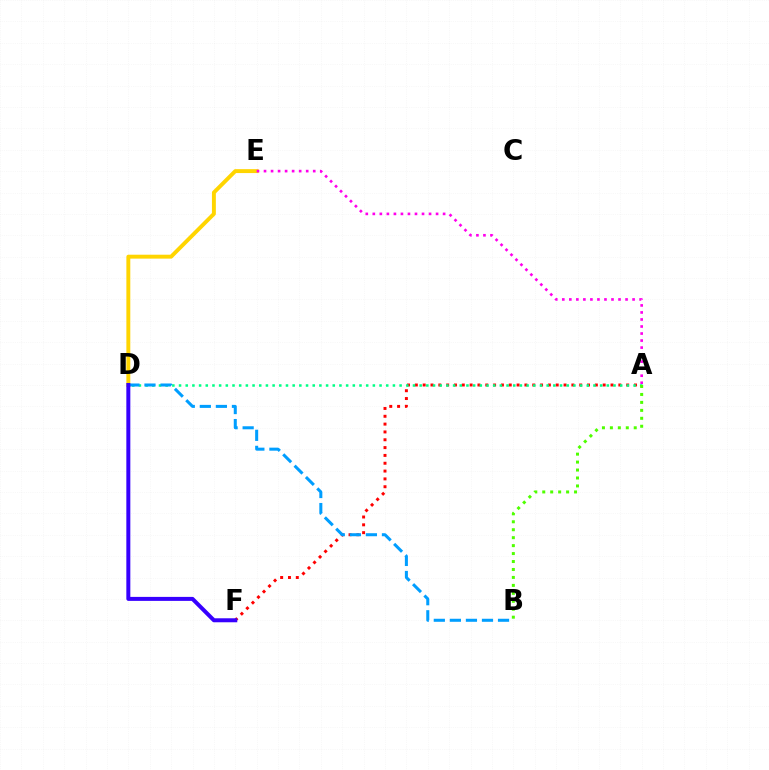{('A', 'F'): [{'color': '#ff0000', 'line_style': 'dotted', 'thickness': 2.13}], ('A', 'D'): [{'color': '#00ff86', 'line_style': 'dotted', 'thickness': 1.82}], ('D', 'E'): [{'color': '#ffd500', 'line_style': 'solid', 'thickness': 2.82}], ('B', 'D'): [{'color': '#009eff', 'line_style': 'dashed', 'thickness': 2.18}], ('A', 'E'): [{'color': '#ff00ed', 'line_style': 'dotted', 'thickness': 1.91}], ('D', 'F'): [{'color': '#3700ff', 'line_style': 'solid', 'thickness': 2.87}], ('A', 'B'): [{'color': '#4fff00', 'line_style': 'dotted', 'thickness': 2.16}]}